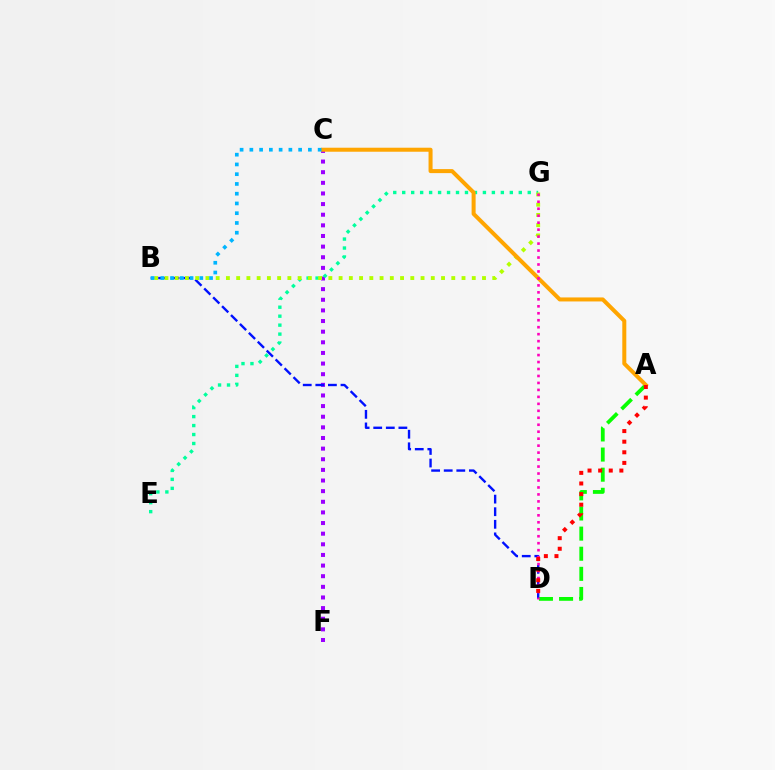{('C', 'F'): [{'color': '#9b00ff', 'line_style': 'dotted', 'thickness': 2.89}], ('E', 'G'): [{'color': '#00ff9d', 'line_style': 'dotted', 'thickness': 2.44}], ('B', 'D'): [{'color': '#0010ff', 'line_style': 'dashed', 'thickness': 1.71}], ('B', 'G'): [{'color': '#b3ff00', 'line_style': 'dotted', 'thickness': 2.78}], ('A', 'D'): [{'color': '#08ff00', 'line_style': 'dashed', 'thickness': 2.73}, {'color': '#ff0000', 'line_style': 'dotted', 'thickness': 2.88}], ('A', 'C'): [{'color': '#ffa500', 'line_style': 'solid', 'thickness': 2.89}], ('D', 'G'): [{'color': '#ff00bd', 'line_style': 'dotted', 'thickness': 1.89}], ('B', 'C'): [{'color': '#00b5ff', 'line_style': 'dotted', 'thickness': 2.65}]}